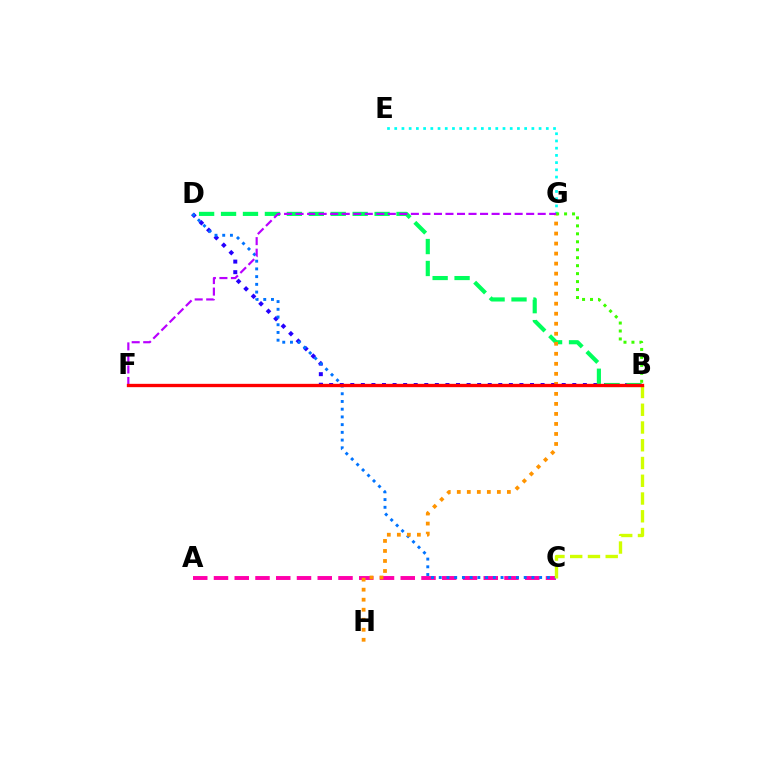{('E', 'G'): [{'color': '#00fff6', 'line_style': 'dotted', 'thickness': 1.96}], ('A', 'C'): [{'color': '#ff00ac', 'line_style': 'dashed', 'thickness': 2.82}], ('B', 'D'): [{'color': '#2500ff', 'line_style': 'dotted', 'thickness': 2.87}, {'color': '#00ff5c', 'line_style': 'dashed', 'thickness': 2.98}], ('C', 'D'): [{'color': '#0074ff', 'line_style': 'dotted', 'thickness': 2.1}], ('G', 'H'): [{'color': '#ff9400', 'line_style': 'dotted', 'thickness': 2.72}], ('F', 'G'): [{'color': '#b900ff', 'line_style': 'dashed', 'thickness': 1.57}], ('B', 'G'): [{'color': '#3dff00', 'line_style': 'dotted', 'thickness': 2.16}], ('B', 'C'): [{'color': '#d1ff00', 'line_style': 'dashed', 'thickness': 2.41}], ('B', 'F'): [{'color': '#ff0000', 'line_style': 'solid', 'thickness': 2.4}]}